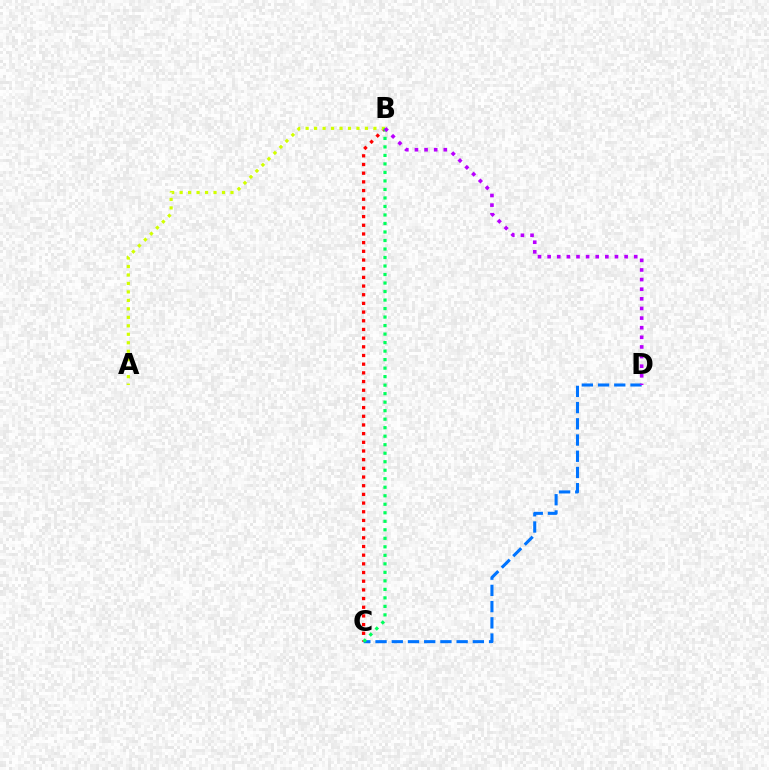{('B', 'C'): [{'color': '#ff0000', 'line_style': 'dotted', 'thickness': 2.36}, {'color': '#00ff5c', 'line_style': 'dotted', 'thickness': 2.31}], ('A', 'B'): [{'color': '#d1ff00', 'line_style': 'dotted', 'thickness': 2.3}], ('C', 'D'): [{'color': '#0074ff', 'line_style': 'dashed', 'thickness': 2.2}], ('B', 'D'): [{'color': '#b900ff', 'line_style': 'dotted', 'thickness': 2.61}]}